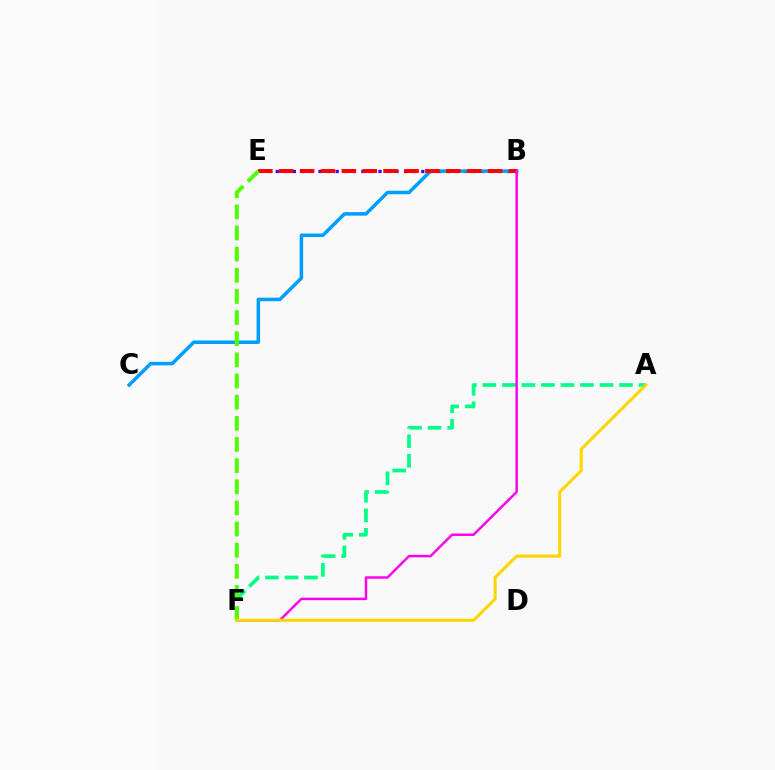{('B', 'E'): [{'color': '#3700ff', 'line_style': 'dotted', 'thickness': 2.33}, {'color': '#ff0000', 'line_style': 'dashed', 'thickness': 2.84}], ('B', 'C'): [{'color': '#009eff', 'line_style': 'solid', 'thickness': 2.54}], ('A', 'F'): [{'color': '#00ff86', 'line_style': 'dashed', 'thickness': 2.65}, {'color': '#ffd500', 'line_style': 'solid', 'thickness': 2.21}], ('B', 'F'): [{'color': '#ff00ed', 'line_style': 'solid', 'thickness': 1.76}], ('E', 'F'): [{'color': '#4fff00', 'line_style': 'dashed', 'thickness': 2.87}]}